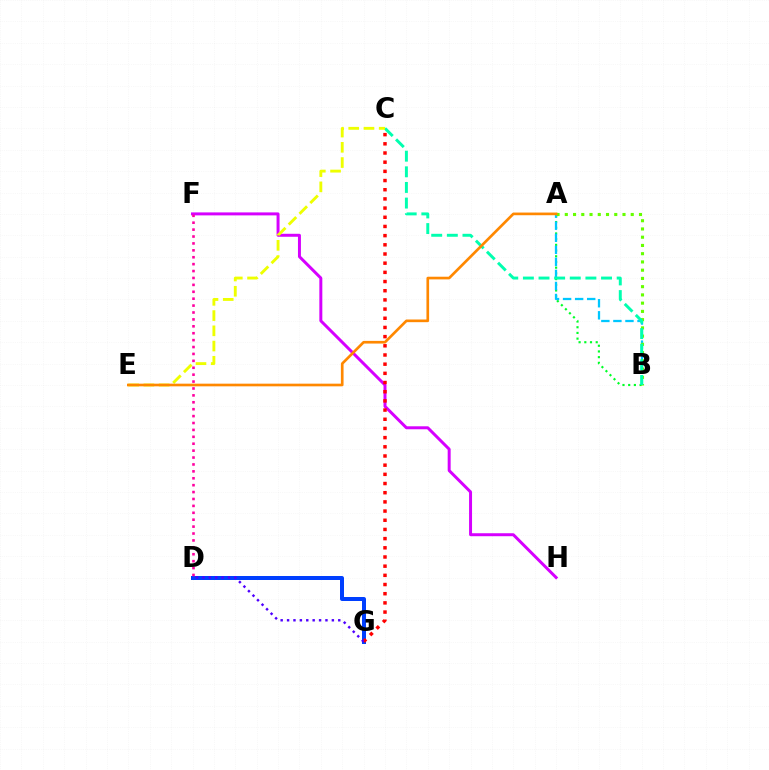{('D', 'G'): [{'color': '#003fff', 'line_style': 'solid', 'thickness': 2.87}, {'color': '#4f00ff', 'line_style': 'dotted', 'thickness': 1.74}], ('F', 'H'): [{'color': '#d600ff', 'line_style': 'solid', 'thickness': 2.14}], ('A', 'B'): [{'color': '#00ff27', 'line_style': 'dotted', 'thickness': 1.55}, {'color': '#00c7ff', 'line_style': 'dashed', 'thickness': 1.64}, {'color': '#66ff00', 'line_style': 'dotted', 'thickness': 2.24}], ('C', 'G'): [{'color': '#ff0000', 'line_style': 'dotted', 'thickness': 2.49}], ('D', 'F'): [{'color': '#ff00a0', 'line_style': 'dotted', 'thickness': 1.88}], ('B', 'C'): [{'color': '#00ffaf', 'line_style': 'dashed', 'thickness': 2.12}], ('C', 'E'): [{'color': '#eeff00', 'line_style': 'dashed', 'thickness': 2.07}], ('A', 'E'): [{'color': '#ff8800', 'line_style': 'solid', 'thickness': 1.92}]}